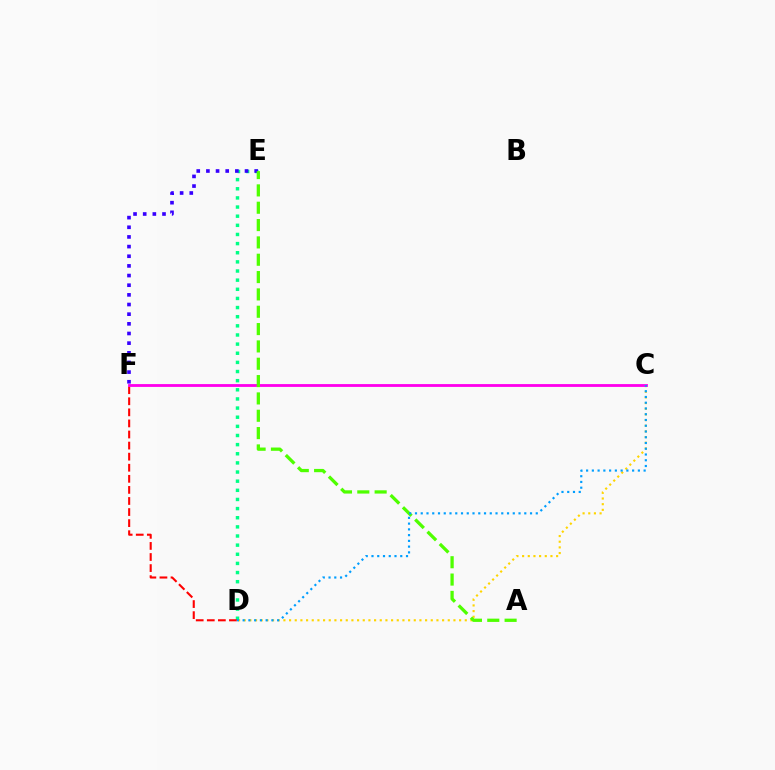{('C', 'D'): [{'color': '#ffd500', 'line_style': 'dotted', 'thickness': 1.54}, {'color': '#009eff', 'line_style': 'dotted', 'thickness': 1.56}], ('D', 'E'): [{'color': '#00ff86', 'line_style': 'dotted', 'thickness': 2.48}], ('D', 'F'): [{'color': '#ff0000', 'line_style': 'dashed', 'thickness': 1.51}], ('C', 'F'): [{'color': '#ff00ed', 'line_style': 'solid', 'thickness': 2.04}], ('E', 'F'): [{'color': '#3700ff', 'line_style': 'dotted', 'thickness': 2.62}], ('A', 'E'): [{'color': '#4fff00', 'line_style': 'dashed', 'thickness': 2.36}]}